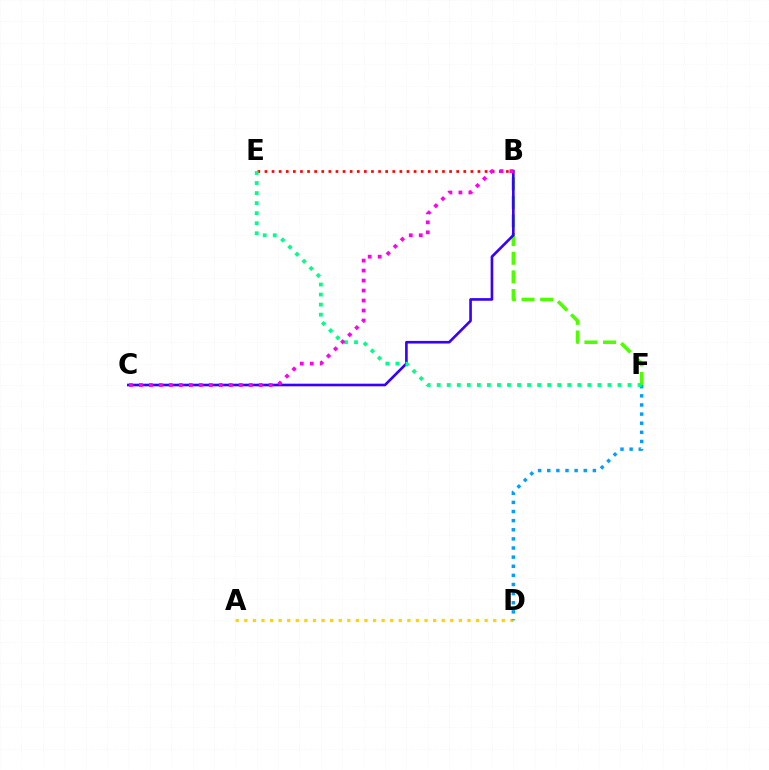{('A', 'D'): [{'color': '#ffd500', 'line_style': 'dotted', 'thickness': 2.33}], ('B', 'E'): [{'color': '#ff0000', 'line_style': 'dotted', 'thickness': 1.93}], ('D', 'F'): [{'color': '#009eff', 'line_style': 'dotted', 'thickness': 2.48}], ('B', 'F'): [{'color': '#4fff00', 'line_style': 'dashed', 'thickness': 2.53}], ('B', 'C'): [{'color': '#3700ff', 'line_style': 'solid', 'thickness': 1.9}, {'color': '#ff00ed', 'line_style': 'dotted', 'thickness': 2.71}], ('E', 'F'): [{'color': '#00ff86', 'line_style': 'dotted', 'thickness': 2.73}]}